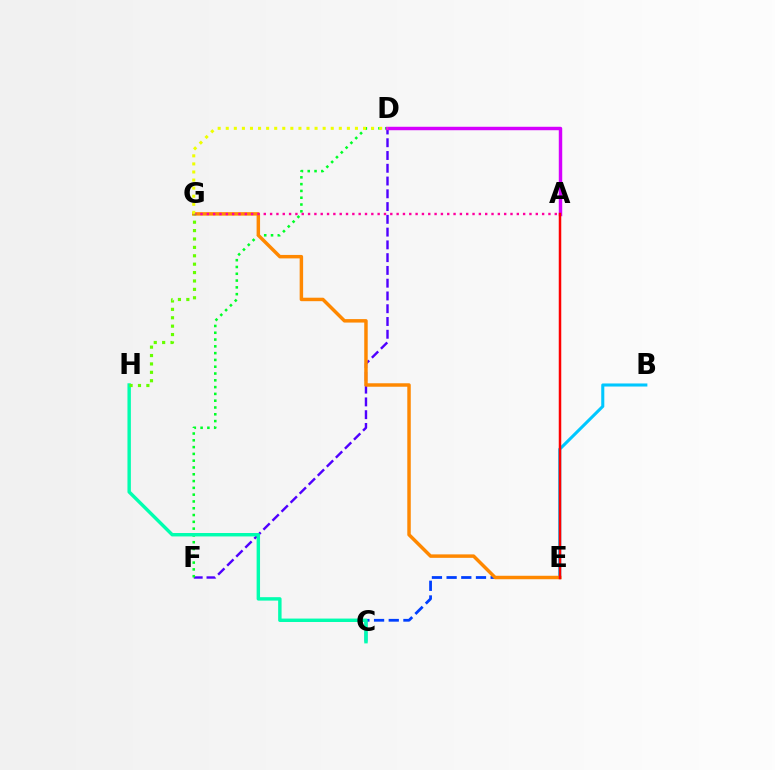{('C', 'E'): [{'color': '#003fff', 'line_style': 'dashed', 'thickness': 1.99}], ('B', 'E'): [{'color': '#00c7ff', 'line_style': 'solid', 'thickness': 2.21}], ('D', 'F'): [{'color': '#4f00ff', 'line_style': 'dashed', 'thickness': 1.73}, {'color': '#00ff27', 'line_style': 'dotted', 'thickness': 1.85}], ('E', 'G'): [{'color': '#ff8800', 'line_style': 'solid', 'thickness': 2.49}], ('A', 'G'): [{'color': '#ff00a0', 'line_style': 'dotted', 'thickness': 1.72}], ('A', 'D'): [{'color': '#d600ff', 'line_style': 'solid', 'thickness': 2.48}], ('C', 'H'): [{'color': '#00ffaf', 'line_style': 'solid', 'thickness': 2.46}], ('G', 'H'): [{'color': '#66ff00', 'line_style': 'dotted', 'thickness': 2.28}], ('D', 'G'): [{'color': '#eeff00', 'line_style': 'dotted', 'thickness': 2.19}], ('A', 'E'): [{'color': '#ff0000', 'line_style': 'solid', 'thickness': 1.8}]}